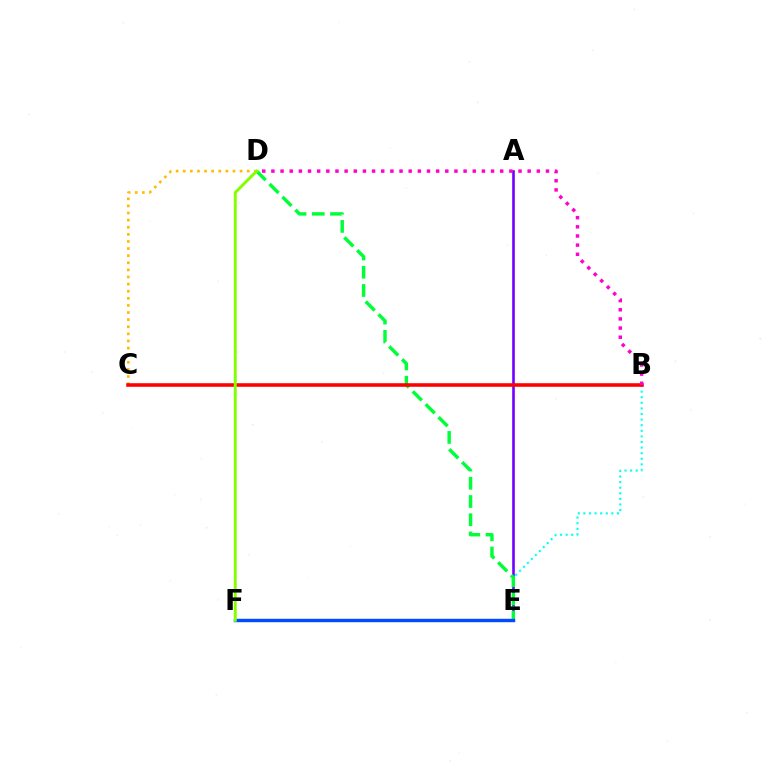{('A', 'E'): [{'color': '#7200ff', 'line_style': 'solid', 'thickness': 1.89}], ('B', 'E'): [{'color': '#00fff6', 'line_style': 'dotted', 'thickness': 1.52}], ('D', 'E'): [{'color': '#00ff39', 'line_style': 'dashed', 'thickness': 2.48}], ('C', 'D'): [{'color': '#ffbd00', 'line_style': 'dotted', 'thickness': 1.93}], ('B', 'C'): [{'color': '#ff0000', 'line_style': 'solid', 'thickness': 2.57}], ('E', 'F'): [{'color': '#004bff', 'line_style': 'solid', 'thickness': 2.46}], ('D', 'F'): [{'color': '#84ff00', 'line_style': 'solid', 'thickness': 2.1}], ('B', 'D'): [{'color': '#ff00cf', 'line_style': 'dotted', 'thickness': 2.49}]}